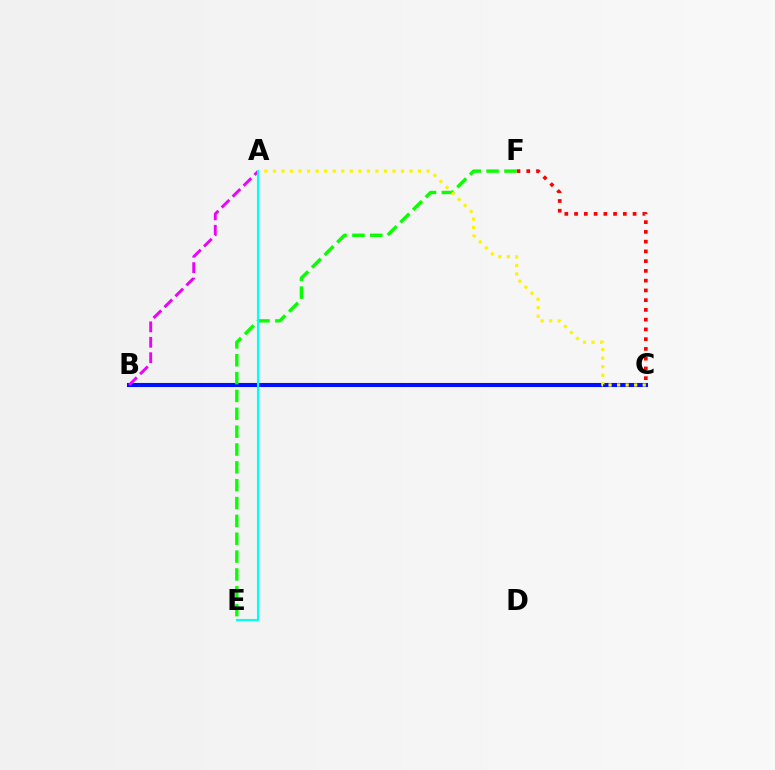{('C', 'F'): [{'color': '#ff0000', 'line_style': 'dotted', 'thickness': 2.65}], ('B', 'C'): [{'color': '#0010ff', 'line_style': 'solid', 'thickness': 2.94}], ('A', 'B'): [{'color': '#ee00ff', 'line_style': 'dashed', 'thickness': 2.1}], ('E', 'F'): [{'color': '#08ff00', 'line_style': 'dashed', 'thickness': 2.42}], ('A', 'C'): [{'color': '#fcf500', 'line_style': 'dotted', 'thickness': 2.32}], ('A', 'E'): [{'color': '#00fff6', 'line_style': 'solid', 'thickness': 1.5}]}